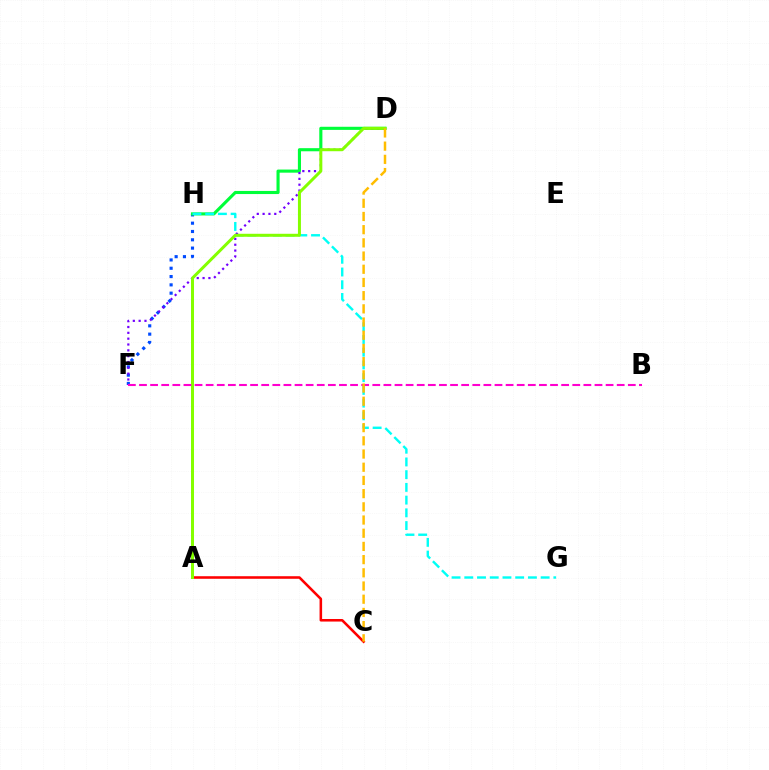{('F', 'H'): [{'color': '#004bff', 'line_style': 'dotted', 'thickness': 2.26}], ('D', 'H'): [{'color': '#00ff39', 'line_style': 'solid', 'thickness': 2.24}], ('G', 'H'): [{'color': '#00fff6', 'line_style': 'dashed', 'thickness': 1.73}], ('A', 'C'): [{'color': '#ff0000', 'line_style': 'solid', 'thickness': 1.84}], ('D', 'F'): [{'color': '#7200ff', 'line_style': 'dotted', 'thickness': 1.58}], ('A', 'D'): [{'color': '#84ff00', 'line_style': 'solid', 'thickness': 2.16}], ('B', 'F'): [{'color': '#ff00cf', 'line_style': 'dashed', 'thickness': 1.51}], ('C', 'D'): [{'color': '#ffbd00', 'line_style': 'dashed', 'thickness': 1.79}]}